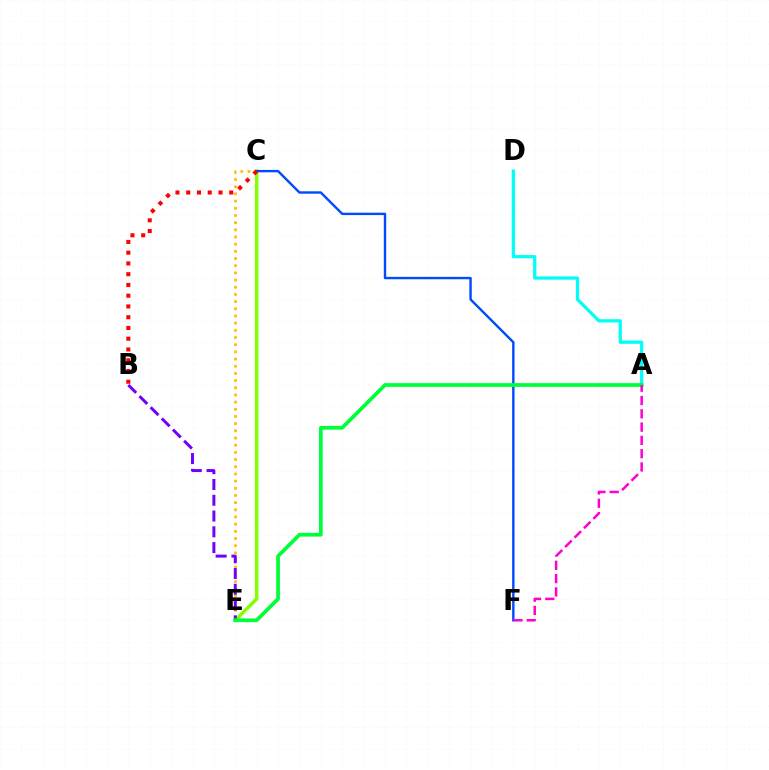{('C', 'E'): [{'color': '#84ff00', 'line_style': 'solid', 'thickness': 2.5}, {'color': '#ffbd00', 'line_style': 'dotted', 'thickness': 1.95}], ('C', 'F'): [{'color': '#004bff', 'line_style': 'solid', 'thickness': 1.73}], ('A', 'D'): [{'color': '#00fff6', 'line_style': 'solid', 'thickness': 2.33}], ('B', 'E'): [{'color': '#7200ff', 'line_style': 'dashed', 'thickness': 2.14}], ('B', 'C'): [{'color': '#ff0000', 'line_style': 'dotted', 'thickness': 2.92}], ('A', 'E'): [{'color': '#00ff39', 'line_style': 'solid', 'thickness': 2.68}], ('A', 'F'): [{'color': '#ff00cf', 'line_style': 'dashed', 'thickness': 1.81}]}